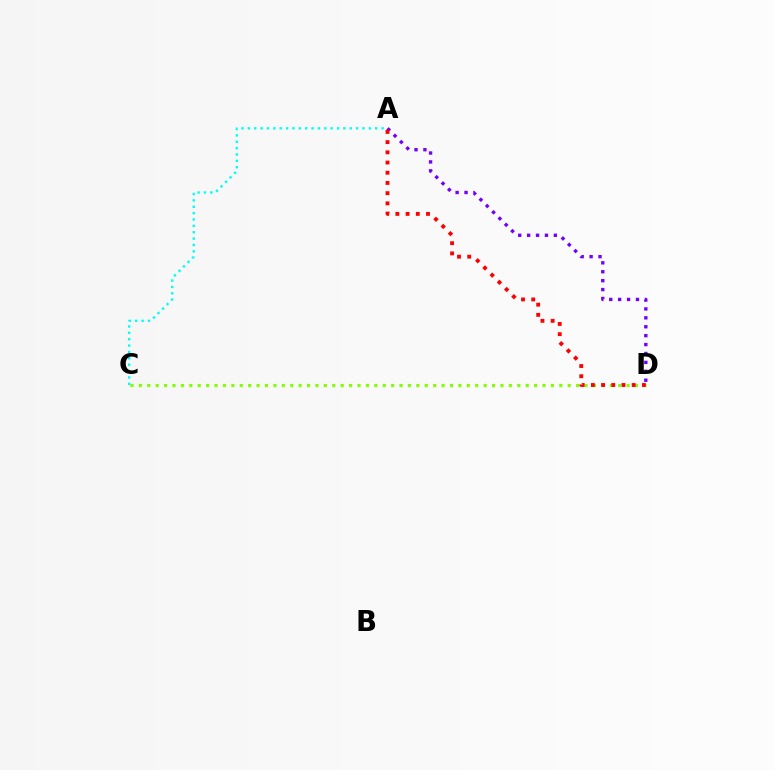{('A', 'D'): [{'color': '#7200ff', 'line_style': 'dotted', 'thickness': 2.42}, {'color': '#ff0000', 'line_style': 'dotted', 'thickness': 2.77}], ('C', 'D'): [{'color': '#84ff00', 'line_style': 'dotted', 'thickness': 2.28}], ('A', 'C'): [{'color': '#00fff6', 'line_style': 'dotted', 'thickness': 1.73}]}